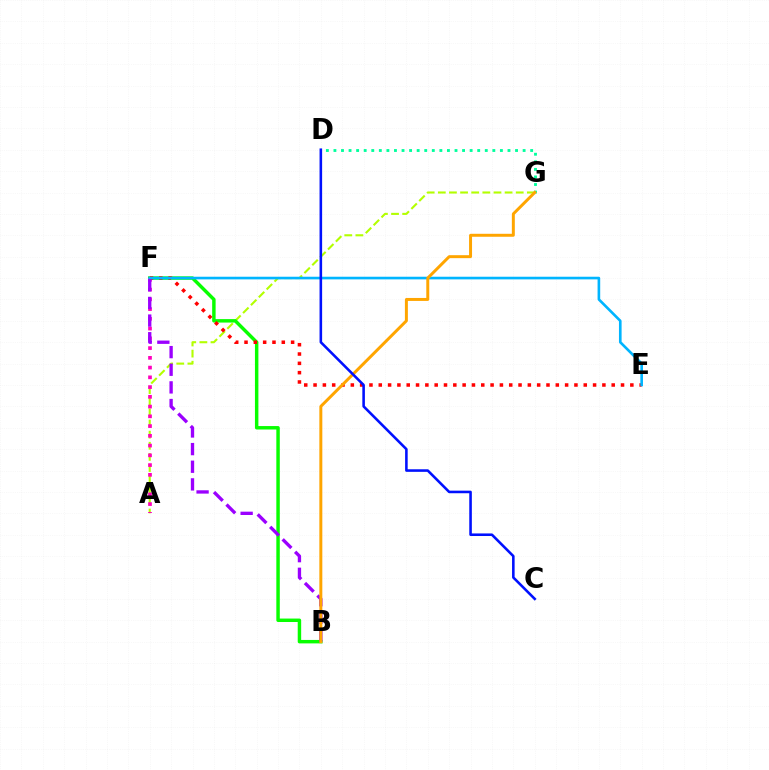{('D', 'G'): [{'color': '#00ff9d', 'line_style': 'dotted', 'thickness': 2.06}], ('A', 'G'): [{'color': '#b3ff00', 'line_style': 'dashed', 'thickness': 1.51}], ('B', 'F'): [{'color': '#08ff00', 'line_style': 'solid', 'thickness': 2.48}, {'color': '#9b00ff', 'line_style': 'dashed', 'thickness': 2.4}], ('A', 'F'): [{'color': '#ff00bd', 'line_style': 'dotted', 'thickness': 2.65}], ('E', 'F'): [{'color': '#ff0000', 'line_style': 'dotted', 'thickness': 2.53}, {'color': '#00b5ff', 'line_style': 'solid', 'thickness': 1.9}], ('B', 'G'): [{'color': '#ffa500', 'line_style': 'solid', 'thickness': 2.14}], ('C', 'D'): [{'color': '#0010ff', 'line_style': 'solid', 'thickness': 1.86}]}